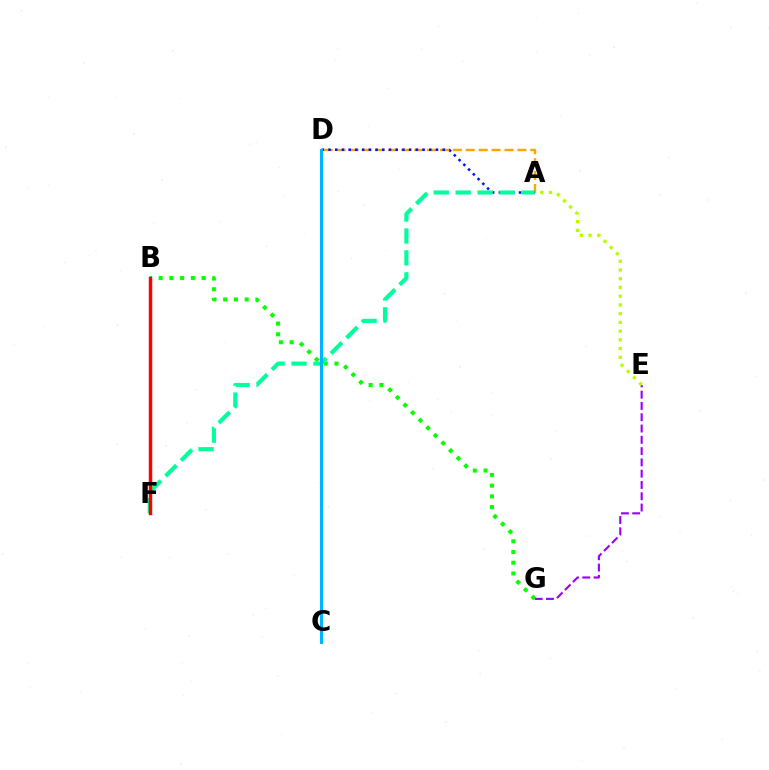{('E', 'G'): [{'color': '#9b00ff', 'line_style': 'dashed', 'thickness': 1.53}], ('B', 'F'): [{'color': '#ff00bd', 'line_style': 'dotted', 'thickness': 1.82}, {'color': '#ff0000', 'line_style': 'solid', 'thickness': 2.48}], ('A', 'D'): [{'color': '#ffa500', 'line_style': 'dashed', 'thickness': 1.75}, {'color': '#0010ff', 'line_style': 'dotted', 'thickness': 1.82}], ('B', 'G'): [{'color': '#08ff00', 'line_style': 'dotted', 'thickness': 2.92}], ('A', 'F'): [{'color': '#00ff9d', 'line_style': 'dashed', 'thickness': 2.98}], ('A', 'E'): [{'color': '#b3ff00', 'line_style': 'dotted', 'thickness': 2.37}], ('C', 'D'): [{'color': '#00b5ff', 'line_style': 'solid', 'thickness': 2.22}]}